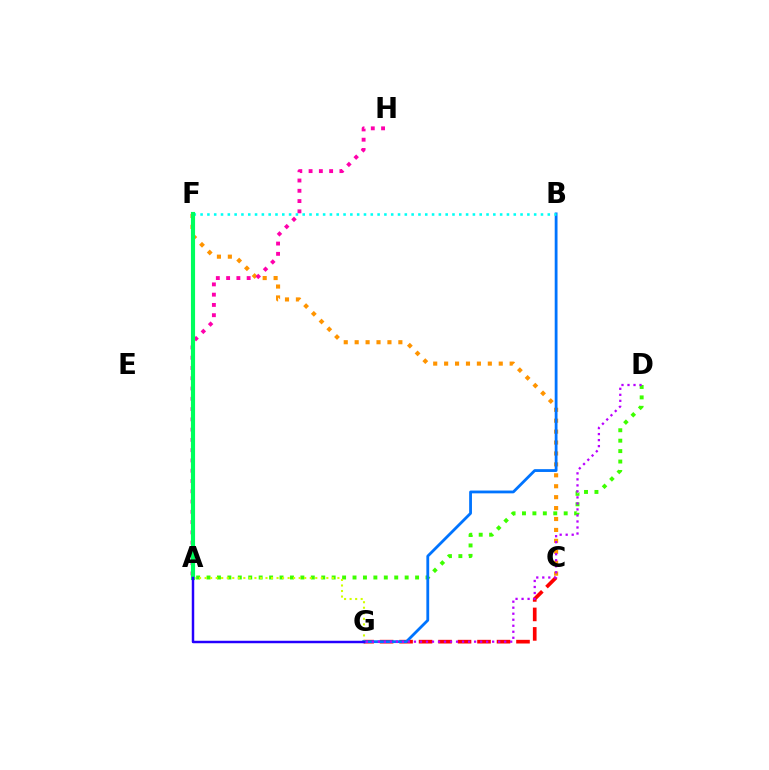{('C', 'G'): [{'color': '#ff0000', 'line_style': 'dashed', 'thickness': 2.65}], ('C', 'F'): [{'color': '#ff9400', 'line_style': 'dotted', 'thickness': 2.97}], ('A', 'D'): [{'color': '#3dff00', 'line_style': 'dotted', 'thickness': 2.83}], ('A', 'G'): [{'color': '#d1ff00', 'line_style': 'dotted', 'thickness': 1.5}, {'color': '#2500ff', 'line_style': 'solid', 'thickness': 1.78}], ('A', 'H'): [{'color': '#ff00ac', 'line_style': 'dotted', 'thickness': 2.79}], ('B', 'G'): [{'color': '#0074ff', 'line_style': 'solid', 'thickness': 2.02}], ('B', 'F'): [{'color': '#00fff6', 'line_style': 'dotted', 'thickness': 1.85}], ('A', 'F'): [{'color': '#00ff5c', 'line_style': 'solid', 'thickness': 2.98}], ('D', 'G'): [{'color': '#b900ff', 'line_style': 'dotted', 'thickness': 1.63}]}